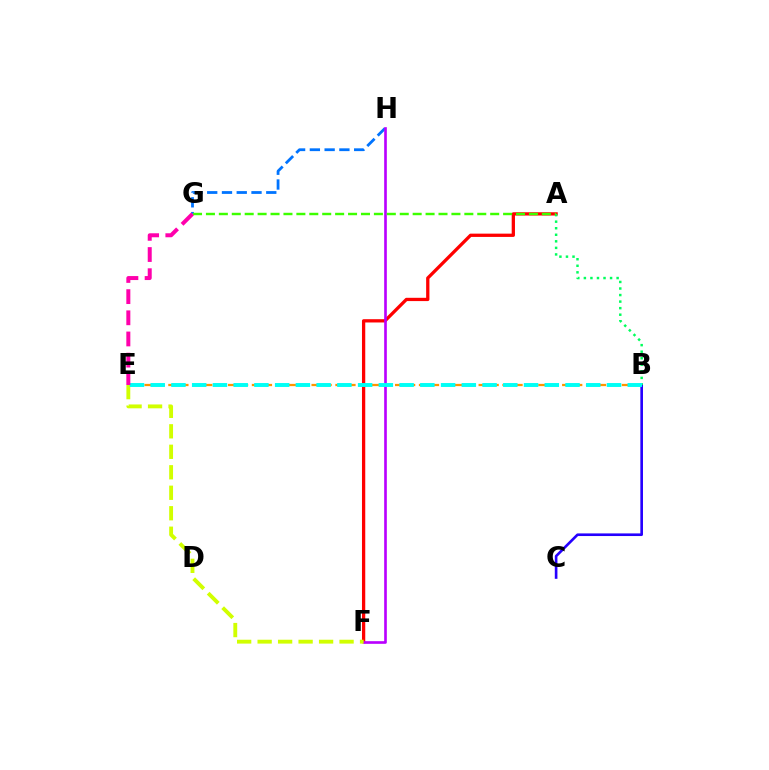{('B', 'E'): [{'color': '#ff9400', 'line_style': 'dashed', 'thickness': 1.62}, {'color': '#00fff6', 'line_style': 'dashed', 'thickness': 2.82}], ('B', 'C'): [{'color': '#2500ff', 'line_style': 'solid', 'thickness': 1.9}], ('G', 'H'): [{'color': '#0074ff', 'line_style': 'dashed', 'thickness': 2.01}], ('A', 'F'): [{'color': '#ff0000', 'line_style': 'solid', 'thickness': 2.36}], ('F', 'H'): [{'color': '#b900ff', 'line_style': 'solid', 'thickness': 1.91}], ('A', 'B'): [{'color': '#00ff5c', 'line_style': 'dotted', 'thickness': 1.78}], ('A', 'G'): [{'color': '#3dff00', 'line_style': 'dashed', 'thickness': 1.76}], ('E', 'F'): [{'color': '#d1ff00', 'line_style': 'dashed', 'thickness': 2.78}], ('E', 'G'): [{'color': '#ff00ac', 'line_style': 'dashed', 'thickness': 2.88}]}